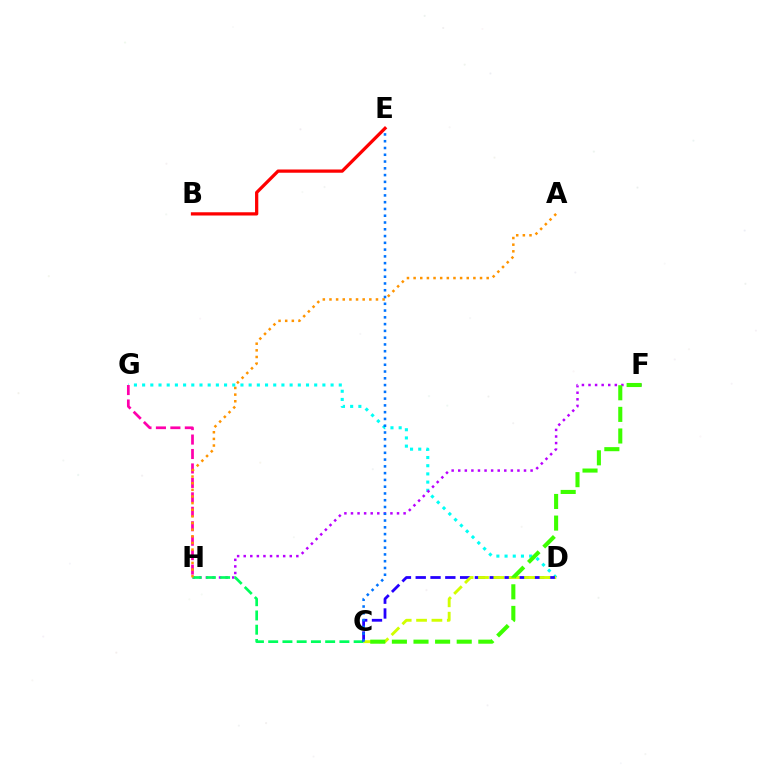{('D', 'G'): [{'color': '#00fff6', 'line_style': 'dotted', 'thickness': 2.23}], ('G', 'H'): [{'color': '#ff00ac', 'line_style': 'dashed', 'thickness': 1.96}], ('F', 'H'): [{'color': '#b900ff', 'line_style': 'dotted', 'thickness': 1.79}], ('C', 'H'): [{'color': '#00ff5c', 'line_style': 'dashed', 'thickness': 1.93}], ('C', 'D'): [{'color': '#2500ff', 'line_style': 'dashed', 'thickness': 2.01}, {'color': '#d1ff00', 'line_style': 'dashed', 'thickness': 2.09}], ('A', 'H'): [{'color': '#ff9400', 'line_style': 'dotted', 'thickness': 1.8}], ('C', 'F'): [{'color': '#3dff00', 'line_style': 'dashed', 'thickness': 2.94}], ('C', 'E'): [{'color': '#0074ff', 'line_style': 'dotted', 'thickness': 1.84}], ('B', 'E'): [{'color': '#ff0000', 'line_style': 'solid', 'thickness': 2.34}]}